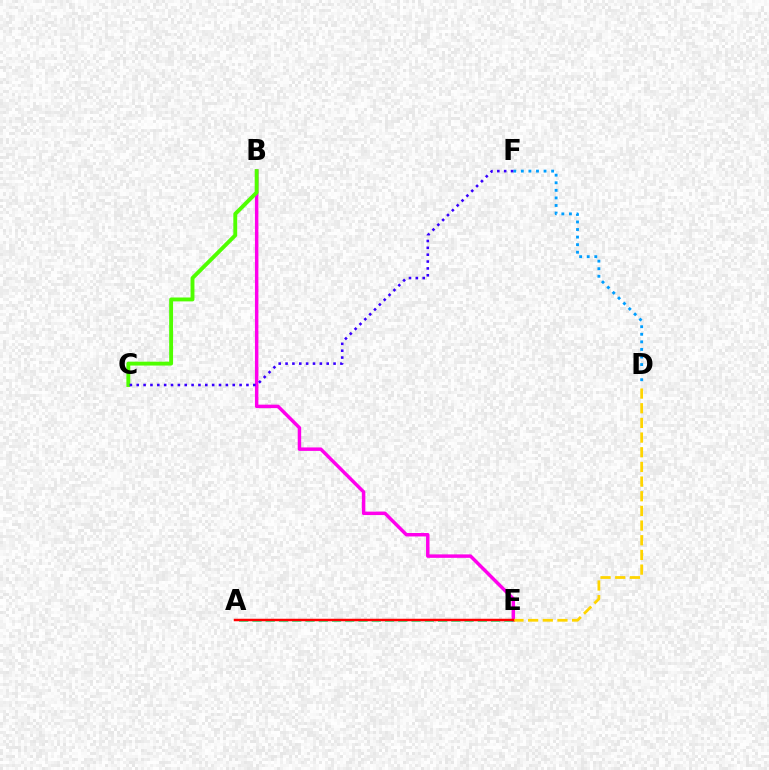{('B', 'E'): [{'color': '#ff00ed', 'line_style': 'solid', 'thickness': 2.49}], ('A', 'E'): [{'color': '#00ff86', 'line_style': 'dashed', 'thickness': 1.8}, {'color': '#ff0000', 'line_style': 'solid', 'thickness': 1.79}], ('D', 'E'): [{'color': '#ffd500', 'line_style': 'dashed', 'thickness': 1.99}], ('D', 'F'): [{'color': '#009eff', 'line_style': 'dotted', 'thickness': 2.06}], ('B', 'C'): [{'color': '#4fff00', 'line_style': 'solid', 'thickness': 2.8}], ('C', 'F'): [{'color': '#3700ff', 'line_style': 'dotted', 'thickness': 1.86}]}